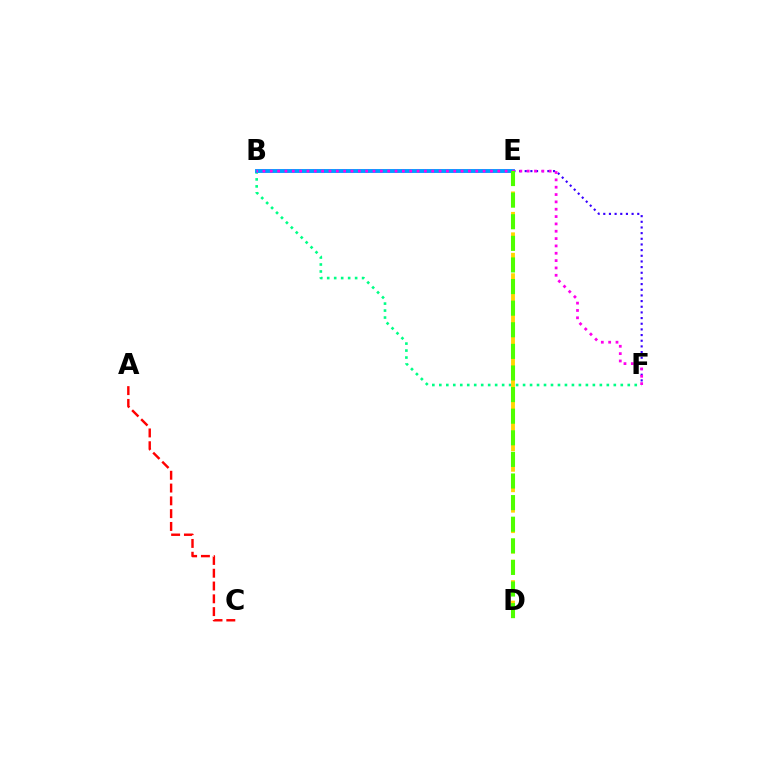{('B', 'F'): [{'color': '#00ff86', 'line_style': 'dotted', 'thickness': 1.9}, {'color': '#ff00ed', 'line_style': 'dotted', 'thickness': 1.99}], ('D', 'E'): [{'color': '#ffd500', 'line_style': 'dashed', 'thickness': 2.78}, {'color': '#4fff00', 'line_style': 'dashed', 'thickness': 2.93}], ('A', 'C'): [{'color': '#ff0000', 'line_style': 'dashed', 'thickness': 1.74}], ('B', 'E'): [{'color': '#009eff', 'line_style': 'solid', 'thickness': 2.81}], ('E', 'F'): [{'color': '#3700ff', 'line_style': 'dotted', 'thickness': 1.54}]}